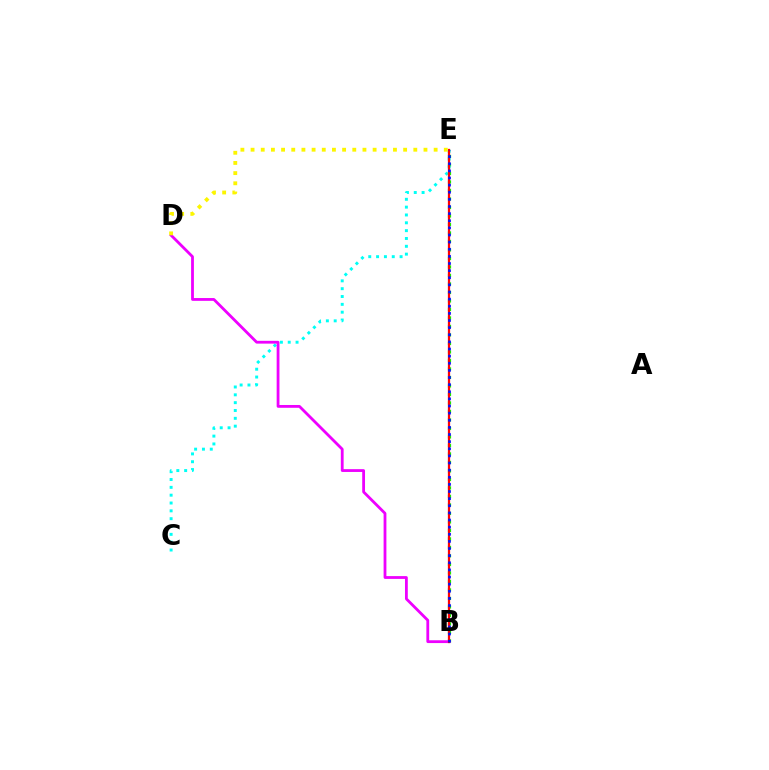{('B', 'E'): [{'color': '#08ff00', 'line_style': 'dotted', 'thickness': 2.31}, {'color': '#ff0000', 'line_style': 'solid', 'thickness': 1.62}, {'color': '#0010ff', 'line_style': 'dotted', 'thickness': 1.94}], ('C', 'E'): [{'color': '#00fff6', 'line_style': 'dotted', 'thickness': 2.13}], ('B', 'D'): [{'color': '#ee00ff', 'line_style': 'solid', 'thickness': 2.02}], ('D', 'E'): [{'color': '#fcf500', 'line_style': 'dotted', 'thickness': 2.76}]}